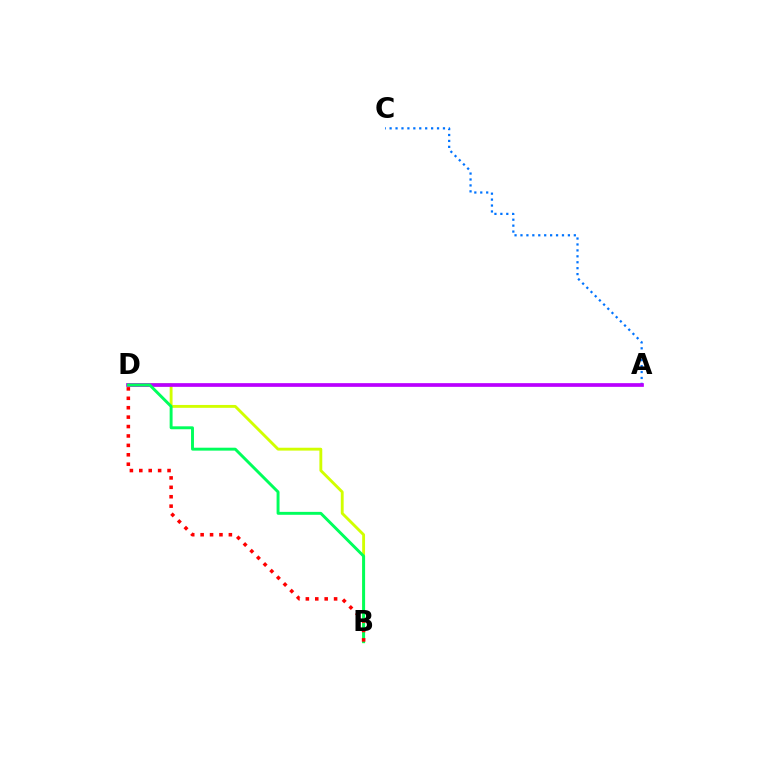{('B', 'D'): [{'color': '#d1ff00', 'line_style': 'solid', 'thickness': 2.06}, {'color': '#00ff5c', 'line_style': 'solid', 'thickness': 2.11}, {'color': '#ff0000', 'line_style': 'dotted', 'thickness': 2.56}], ('A', 'C'): [{'color': '#0074ff', 'line_style': 'dotted', 'thickness': 1.61}], ('A', 'D'): [{'color': '#b900ff', 'line_style': 'solid', 'thickness': 2.66}]}